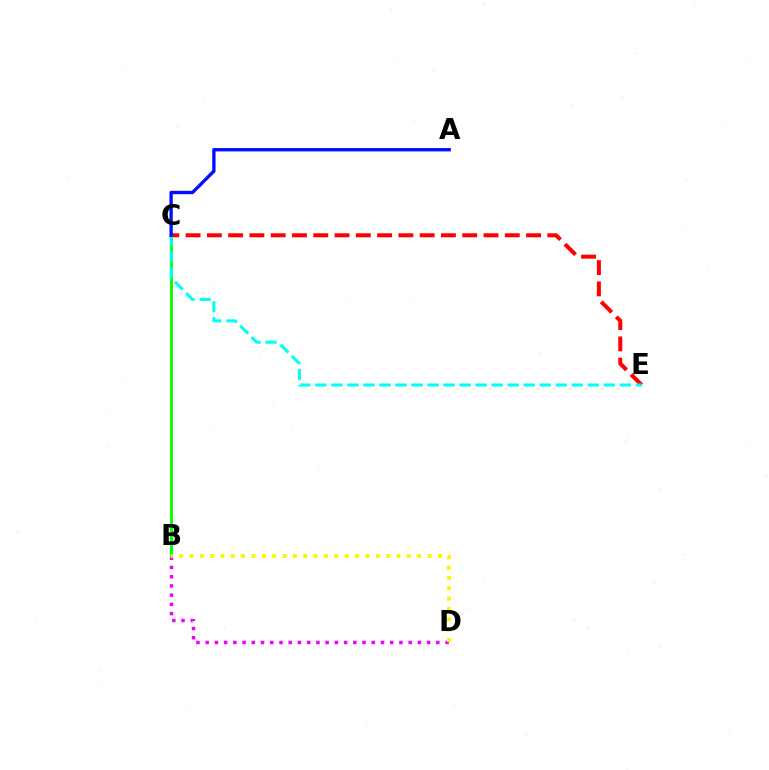{('B', 'D'): [{'color': '#ee00ff', 'line_style': 'dotted', 'thickness': 2.51}, {'color': '#fcf500', 'line_style': 'dotted', 'thickness': 2.81}], ('C', 'E'): [{'color': '#ff0000', 'line_style': 'dashed', 'thickness': 2.89}, {'color': '#00fff6', 'line_style': 'dashed', 'thickness': 2.18}], ('B', 'C'): [{'color': '#08ff00', 'line_style': 'solid', 'thickness': 2.1}], ('A', 'C'): [{'color': '#0010ff', 'line_style': 'solid', 'thickness': 2.41}]}